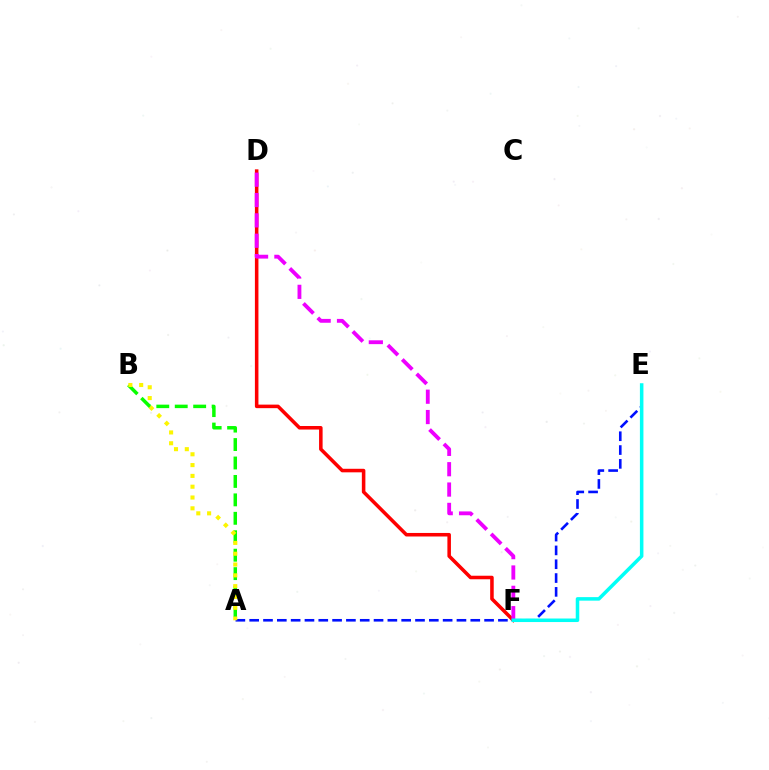{('A', 'B'): [{'color': '#08ff00', 'line_style': 'dashed', 'thickness': 2.51}, {'color': '#fcf500', 'line_style': 'dotted', 'thickness': 2.94}], ('D', 'F'): [{'color': '#ff0000', 'line_style': 'solid', 'thickness': 2.55}, {'color': '#ee00ff', 'line_style': 'dashed', 'thickness': 2.76}], ('A', 'E'): [{'color': '#0010ff', 'line_style': 'dashed', 'thickness': 1.88}], ('E', 'F'): [{'color': '#00fff6', 'line_style': 'solid', 'thickness': 2.54}]}